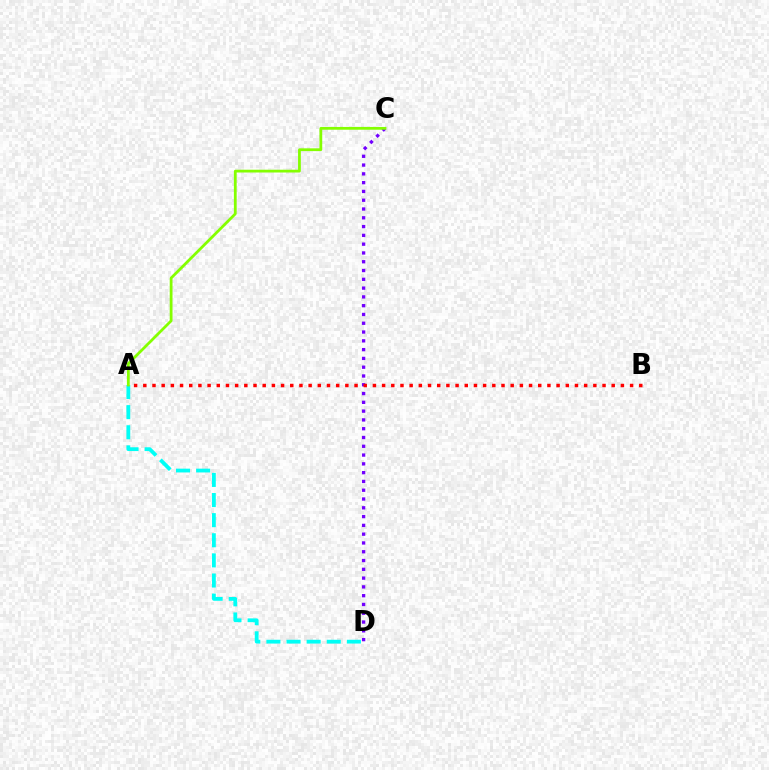{('A', 'D'): [{'color': '#00fff6', 'line_style': 'dashed', 'thickness': 2.73}], ('C', 'D'): [{'color': '#7200ff', 'line_style': 'dotted', 'thickness': 2.39}], ('A', 'B'): [{'color': '#ff0000', 'line_style': 'dotted', 'thickness': 2.5}], ('A', 'C'): [{'color': '#84ff00', 'line_style': 'solid', 'thickness': 2.01}]}